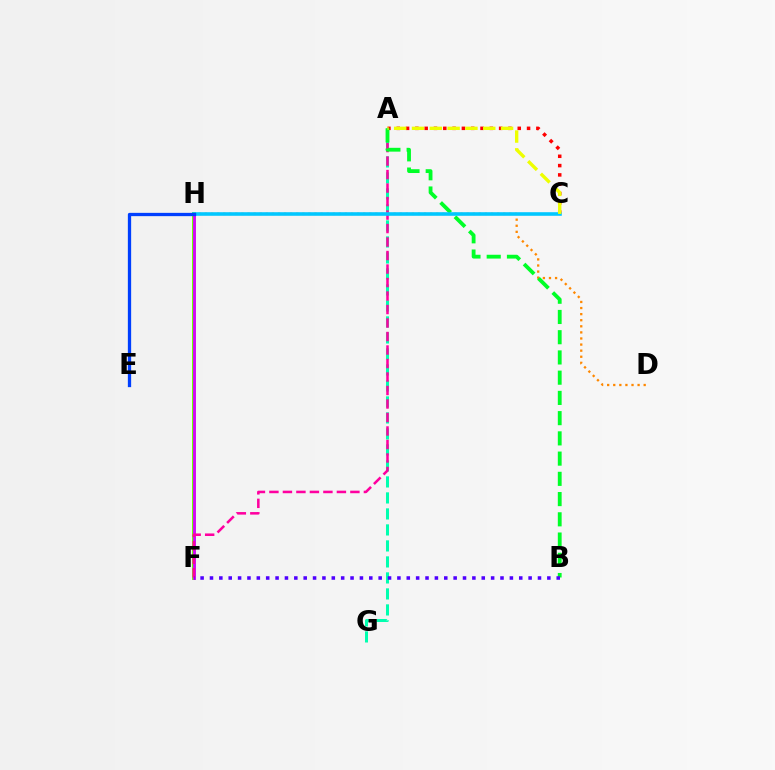{('F', 'H'): [{'color': '#66ff00', 'line_style': 'solid', 'thickness': 2.81}, {'color': '#d600ff', 'line_style': 'solid', 'thickness': 2.02}], ('A', 'C'): [{'color': '#ff0000', 'line_style': 'dotted', 'thickness': 2.53}, {'color': '#eeff00', 'line_style': 'dashed', 'thickness': 2.42}], ('A', 'G'): [{'color': '#00ffaf', 'line_style': 'dashed', 'thickness': 2.17}], ('A', 'F'): [{'color': '#ff00a0', 'line_style': 'dashed', 'thickness': 1.83}], ('D', 'H'): [{'color': '#ff8800', 'line_style': 'dotted', 'thickness': 1.65}], ('A', 'B'): [{'color': '#00ff27', 'line_style': 'dashed', 'thickness': 2.75}], ('C', 'H'): [{'color': '#00c7ff', 'line_style': 'solid', 'thickness': 2.58}], ('E', 'H'): [{'color': '#003fff', 'line_style': 'solid', 'thickness': 2.37}], ('B', 'F'): [{'color': '#4f00ff', 'line_style': 'dotted', 'thickness': 2.55}]}